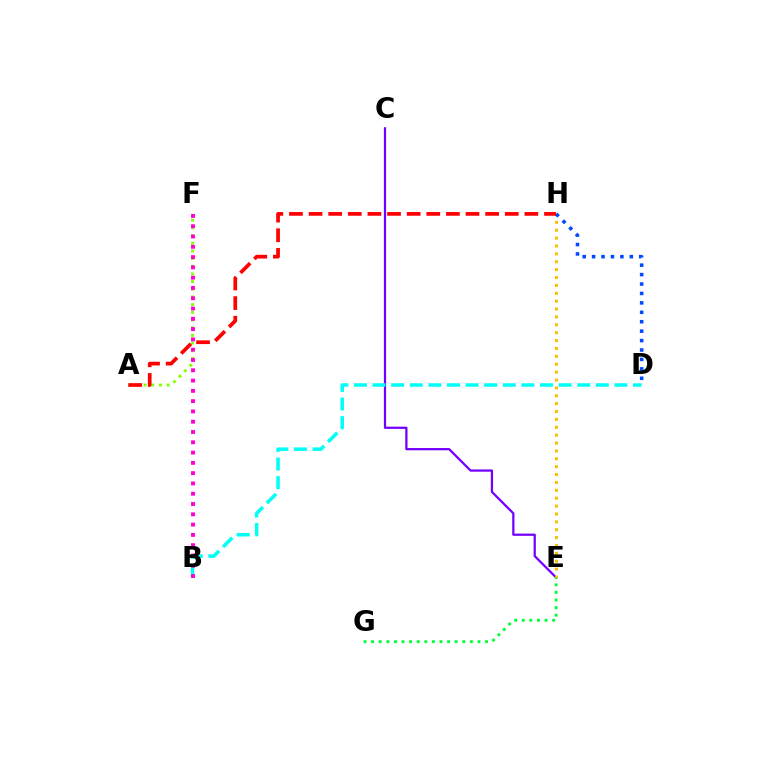{('C', 'E'): [{'color': '#7200ff', 'line_style': 'solid', 'thickness': 1.61}], ('A', 'F'): [{'color': '#84ff00', 'line_style': 'dotted', 'thickness': 2.09}], ('E', 'H'): [{'color': '#ffbd00', 'line_style': 'dotted', 'thickness': 2.14}], ('D', 'H'): [{'color': '#004bff', 'line_style': 'dotted', 'thickness': 2.56}], ('B', 'D'): [{'color': '#00fff6', 'line_style': 'dashed', 'thickness': 2.53}], ('B', 'F'): [{'color': '#ff00cf', 'line_style': 'dotted', 'thickness': 2.8}], ('E', 'G'): [{'color': '#00ff39', 'line_style': 'dotted', 'thickness': 2.06}], ('A', 'H'): [{'color': '#ff0000', 'line_style': 'dashed', 'thickness': 2.67}]}